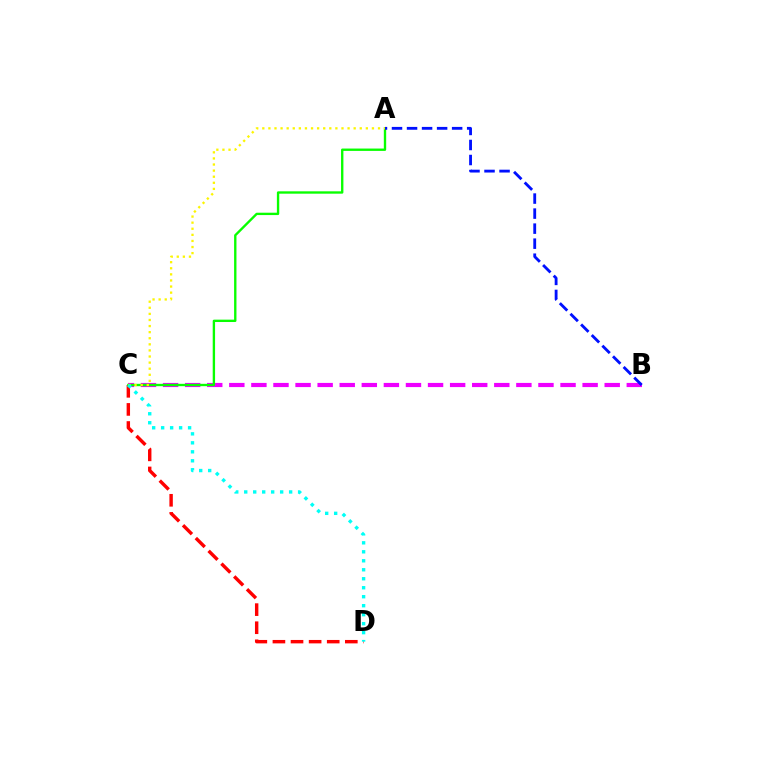{('B', 'C'): [{'color': '#ee00ff', 'line_style': 'dashed', 'thickness': 3.0}], ('C', 'D'): [{'color': '#ff0000', 'line_style': 'dashed', 'thickness': 2.46}, {'color': '#00fff6', 'line_style': 'dotted', 'thickness': 2.44}], ('A', 'C'): [{'color': '#08ff00', 'line_style': 'solid', 'thickness': 1.7}, {'color': '#fcf500', 'line_style': 'dotted', 'thickness': 1.65}], ('A', 'B'): [{'color': '#0010ff', 'line_style': 'dashed', 'thickness': 2.04}]}